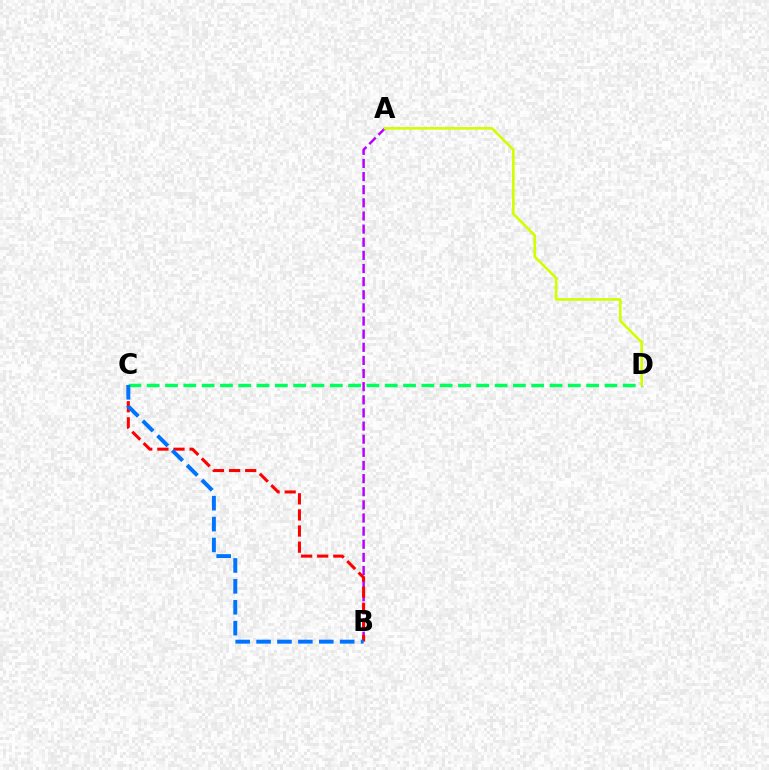{('A', 'B'): [{'color': '#b900ff', 'line_style': 'dashed', 'thickness': 1.78}], ('C', 'D'): [{'color': '#00ff5c', 'line_style': 'dashed', 'thickness': 2.49}], ('B', 'C'): [{'color': '#ff0000', 'line_style': 'dashed', 'thickness': 2.19}, {'color': '#0074ff', 'line_style': 'dashed', 'thickness': 2.84}], ('A', 'D'): [{'color': '#d1ff00', 'line_style': 'solid', 'thickness': 1.87}]}